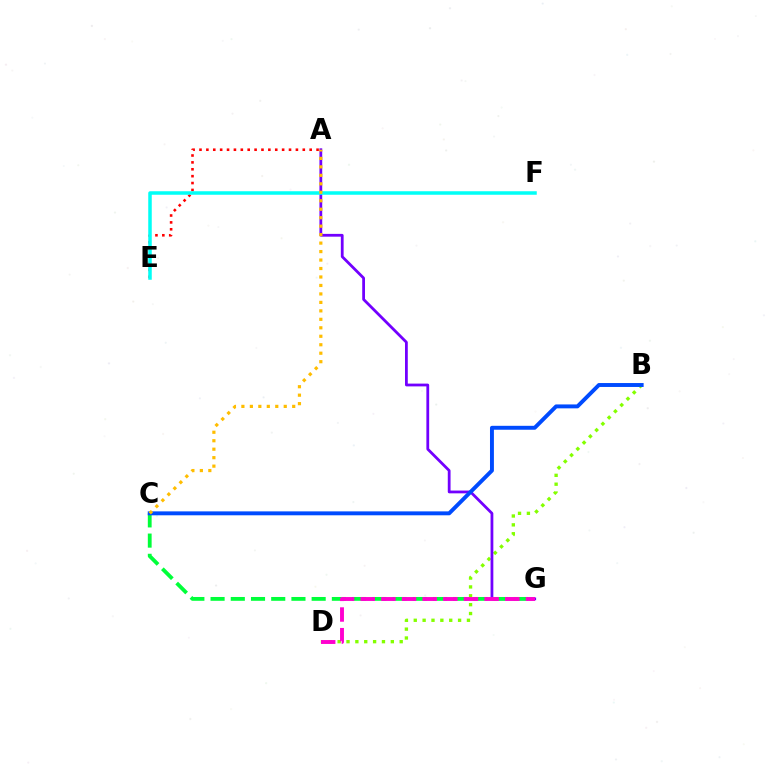{('B', 'D'): [{'color': '#84ff00', 'line_style': 'dotted', 'thickness': 2.41}], ('A', 'E'): [{'color': '#ff0000', 'line_style': 'dotted', 'thickness': 1.87}], ('A', 'G'): [{'color': '#7200ff', 'line_style': 'solid', 'thickness': 2.0}], ('C', 'G'): [{'color': '#00ff39', 'line_style': 'dashed', 'thickness': 2.75}], ('D', 'G'): [{'color': '#ff00cf', 'line_style': 'dashed', 'thickness': 2.8}], ('E', 'F'): [{'color': '#00fff6', 'line_style': 'solid', 'thickness': 2.53}], ('B', 'C'): [{'color': '#004bff', 'line_style': 'solid', 'thickness': 2.82}], ('A', 'C'): [{'color': '#ffbd00', 'line_style': 'dotted', 'thickness': 2.3}]}